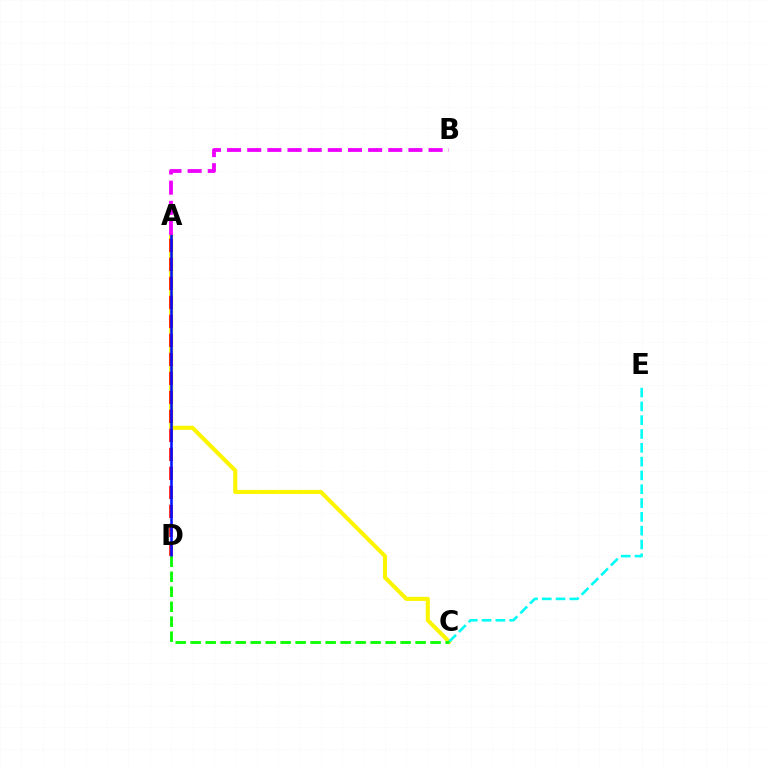{('A', 'C'): [{'color': '#fcf500', 'line_style': 'solid', 'thickness': 2.93}], ('A', 'D'): [{'color': '#ff0000', 'line_style': 'dashed', 'thickness': 2.58}, {'color': '#0010ff', 'line_style': 'solid', 'thickness': 1.85}], ('C', 'E'): [{'color': '#00fff6', 'line_style': 'dashed', 'thickness': 1.88}], ('C', 'D'): [{'color': '#08ff00', 'line_style': 'dashed', 'thickness': 2.04}], ('A', 'B'): [{'color': '#ee00ff', 'line_style': 'dashed', 'thickness': 2.74}]}